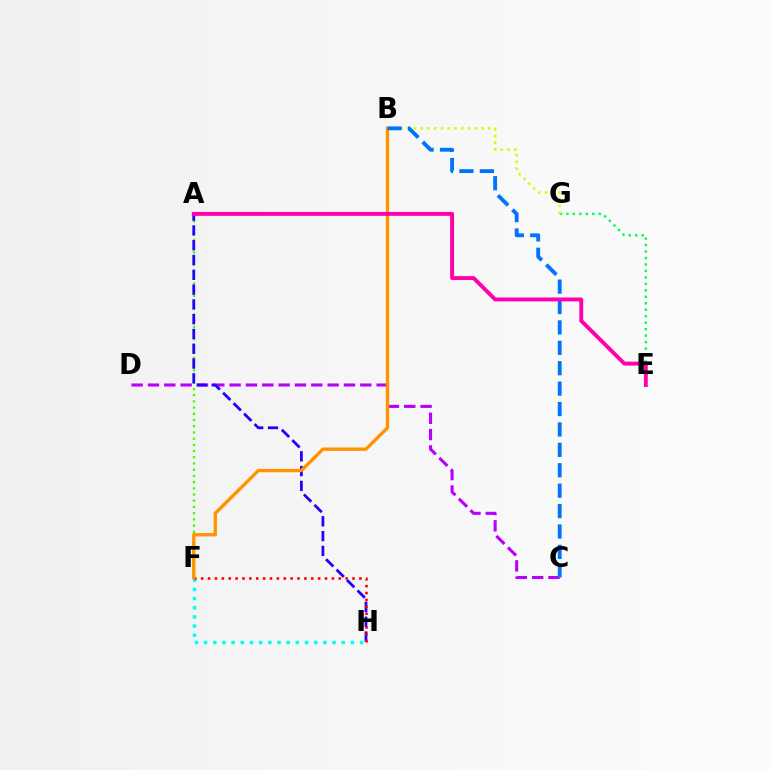{('E', 'G'): [{'color': '#00ff5c', 'line_style': 'dotted', 'thickness': 1.76}], ('F', 'H'): [{'color': '#00fff6', 'line_style': 'dotted', 'thickness': 2.49}, {'color': '#ff0000', 'line_style': 'dotted', 'thickness': 1.87}], ('A', 'F'): [{'color': '#3dff00', 'line_style': 'dotted', 'thickness': 1.69}], ('C', 'D'): [{'color': '#b900ff', 'line_style': 'dashed', 'thickness': 2.22}], ('A', 'H'): [{'color': '#2500ff', 'line_style': 'dashed', 'thickness': 2.01}], ('B', 'G'): [{'color': '#d1ff00', 'line_style': 'dotted', 'thickness': 1.84}], ('B', 'F'): [{'color': '#ff9400', 'line_style': 'solid', 'thickness': 2.42}], ('B', 'C'): [{'color': '#0074ff', 'line_style': 'dashed', 'thickness': 2.77}], ('A', 'E'): [{'color': '#ff00ac', 'line_style': 'solid', 'thickness': 2.81}]}